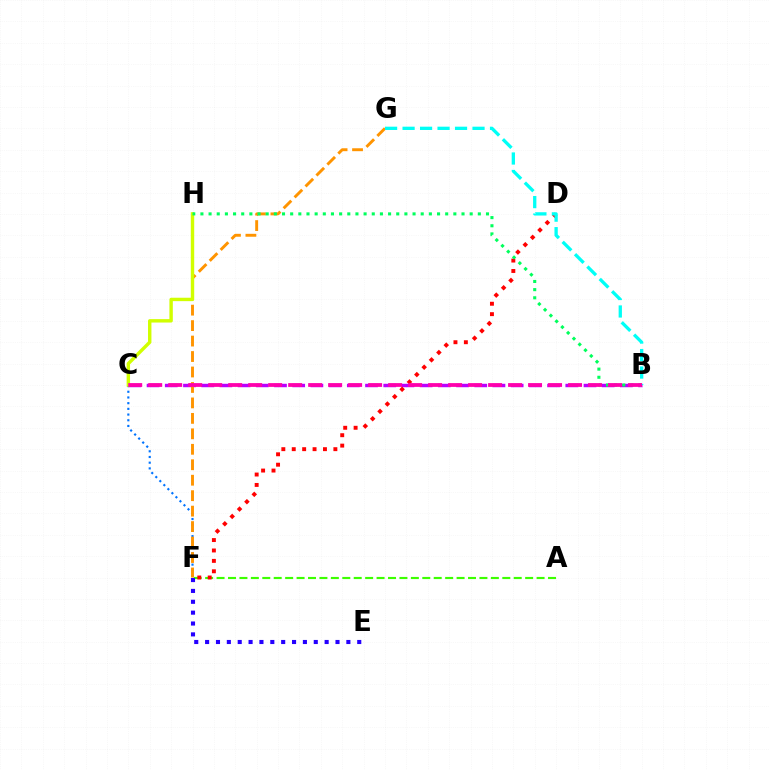{('A', 'F'): [{'color': '#3dff00', 'line_style': 'dashed', 'thickness': 1.55}], ('C', 'F'): [{'color': '#0074ff', 'line_style': 'dotted', 'thickness': 1.55}], ('E', 'F'): [{'color': '#2500ff', 'line_style': 'dotted', 'thickness': 2.95}], ('B', 'C'): [{'color': '#b900ff', 'line_style': 'dashed', 'thickness': 2.47}, {'color': '#ff00ac', 'line_style': 'dashed', 'thickness': 2.72}], ('D', 'F'): [{'color': '#ff0000', 'line_style': 'dotted', 'thickness': 2.83}], ('F', 'G'): [{'color': '#ff9400', 'line_style': 'dashed', 'thickness': 2.1}], ('C', 'H'): [{'color': '#d1ff00', 'line_style': 'solid', 'thickness': 2.46}], ('B', 'H'): [{'color': '#00ff5c', 'line_style': 'dotted', 'thickness': 2.22}], ('B', 'G'): [{'color': '#00fff6', 'line_style': 'dashed', 'thickness': 2.38}]}